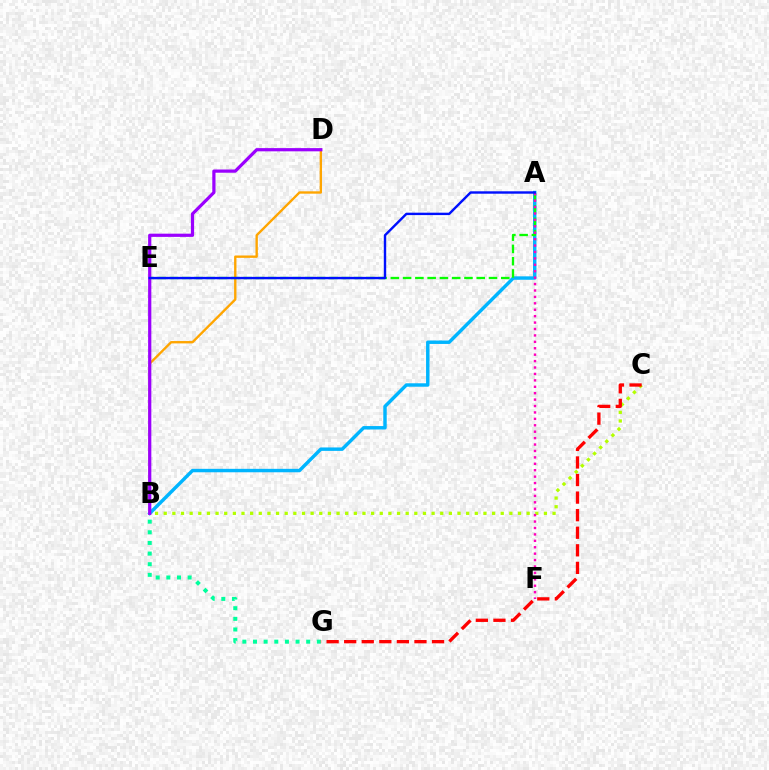{('A', 'B'): [{'color': '#00b5ff', 'line_style': 'solid', 'thickness': 2.48}], ('B', 'D'): [{'color': '#ffa500', 'line_style': 'solid', 'thickness': 1.7}, {'color': '#9b00ff', 'line_style': 'solid', 'thickness': 2.31}], ('B', 'C'): [{'color': '#b3ff00', 'line_style': 'dotted', 'thickness': 2.35}], ('A', 'E'): [{'color': '#08ff00', 'line_style': 'dashed', 'thickness': 1.67}, {'color': '#0010ff', 'line_style': 'solid', 'thickness': 1.73}], ('A', 'F'): [{'color': '#ff00bd', 'line_style': 'dotted', 'thickness': 1.74}], ('B', 'G'): [{'color': '#00ff9d', 'line_style': 'dotted', 'thickness': 2.89}], ('C', 'G'): [{'color': '#ff0000', 'line_style': 'dashed', 'thickness': 2.39}]}